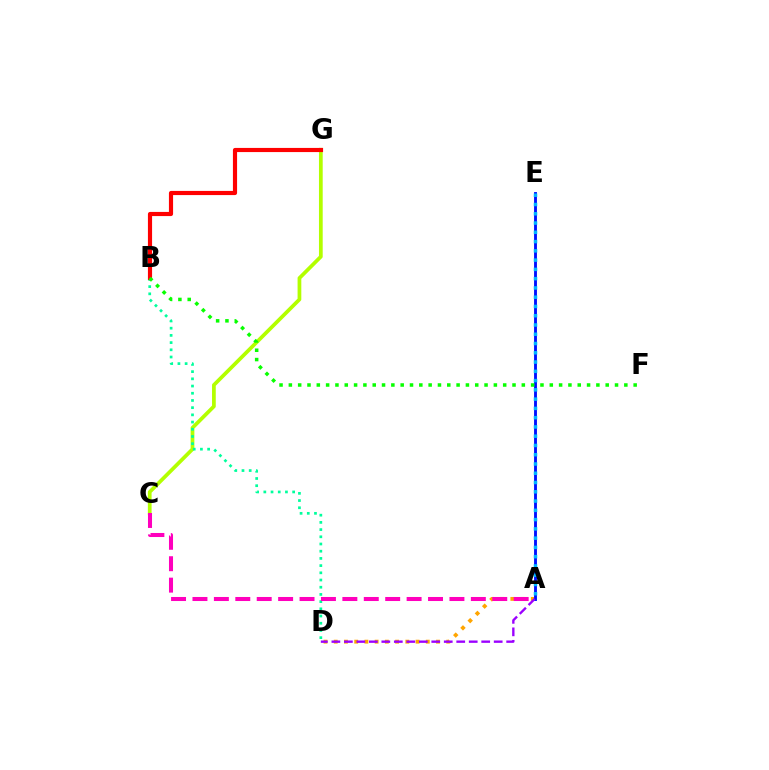{('A', 'D'): [{'color': '#ffa500', 'line_style': 'dotted', 'thickness': 2.78}, {'color': '#9b00ff', 'line_style': 'dashed', 'thickness': 1.7}], ('A', 'E'): [{'color': '#0010ff', 'line_style': 'solid', 'thickness': 2.06}, {'color': '#00b5ff', 'line_style': 'dotted', 'thickness': 2.52}], ('C', 'G'): [{'color': '#b3ff00', 'line_style': 'solid', 'thickness': 2.69}], ('B', 'D'): [{'color': '#00ff9d', 'line_style': 'dotted', 'thickness': 1.96}], ('A', 'C'): [{'color': '#ff00bd', 'line_style': 'dashed', 'thickness': 2.91}], ('B', 'G'): [{'color': '#ff0000', 'line_style': 'solid', 'thickness': 2.99}], ('B', 'F'): [{'color': '#08ff00', 'line_style': 'dotted', 'thickness': 2.53}]}